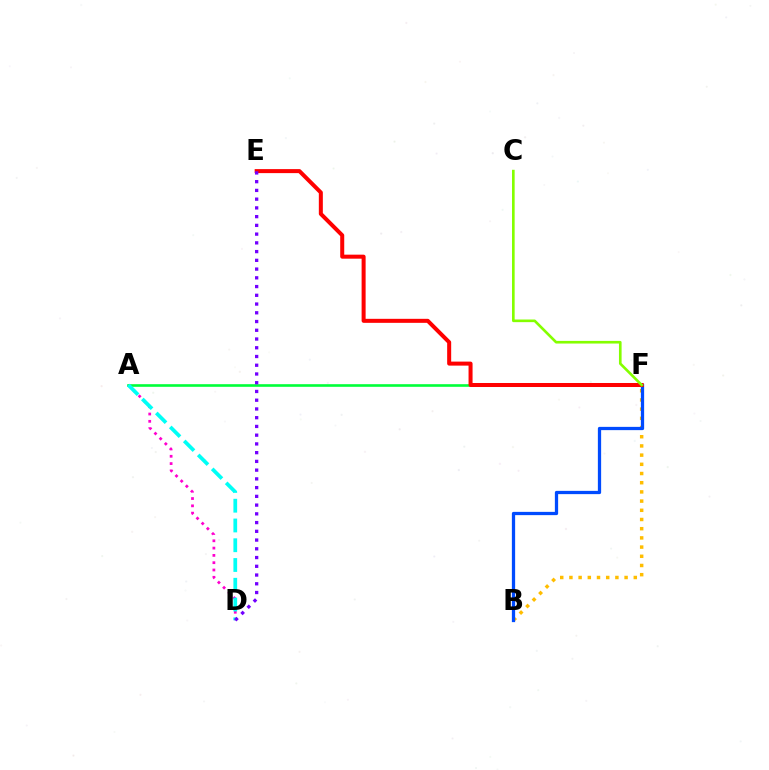{('B', 'F'): [{'color': '#ffbd00', 'line_style': 'dotted', 'thickness': 2.5}, {'color': '#004bff', 'line_style': 'solid', 'thickness': 2.35}], ('A', 'D'): [{'color': '#ff00cf', 'line_style': 'dotted', 'thickness': 1.98}, {'color': '#00fff6', 'line_style': 'dashed', 'thickness': 2.68}], ('A', 'F'): [{'color': '#00ff39', 'line_style': 'solid', 'thickness': 1.89}], ('E', 'F'): [{'color': '#ff0000', 'line_style': 'solid', 'thickness': 2.89}], ('C', 'F'): [{'color': '#84ff00', 'line_style': 'solid', 'thickness': 1.9}], ('D', 'E'): [{'color': '#7200ff', 'line_style': 'dotted', 'thickness': 2.38}]}